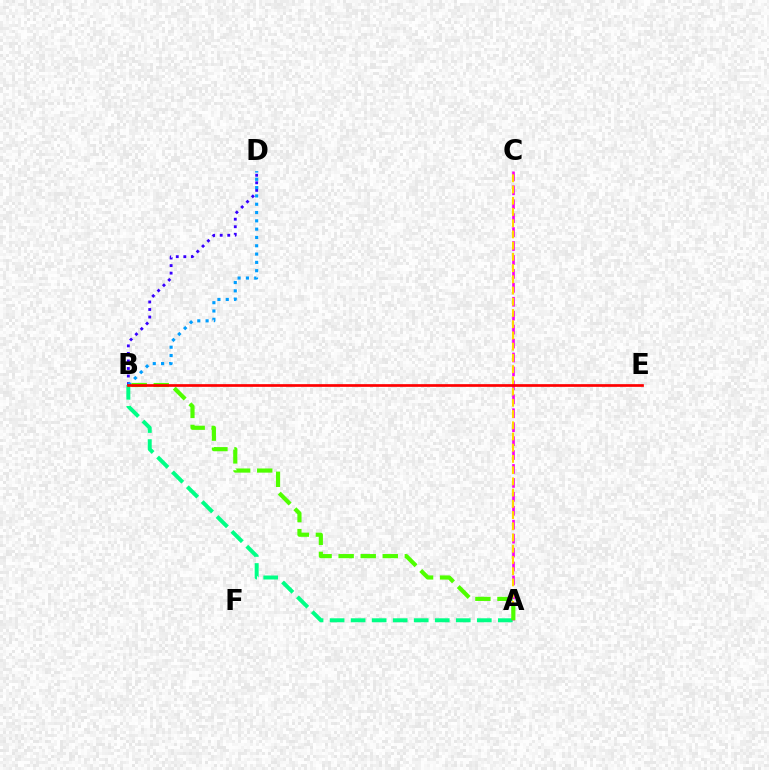{('A', 'B'): [{'color': '#00ff86', 'line_style': 'dashed', 'thickness': 2.86}, {'color': '#4fff00', 'line_style': 'dashed', 'thickness': 3.0}], ('A', 'C'): [{'color': '#ff00ed', 'line_style': 'dashed', 'thickness': 1.89}, {'color': '#ffd500', 'line_style': 'dashed', 'thickness': 1.53}], ('B', 'D'): [{'color': '#3700ff', 'line_style': 'dotted', 'thickness': 2.05}, {'color': '#009eff', 'line_style': 'dotted', 'thickness': 2.26}], ('B', 'E'): [{'color': '#ff0000', 'line_style': 'solid', 'thickness': 1.95}]}